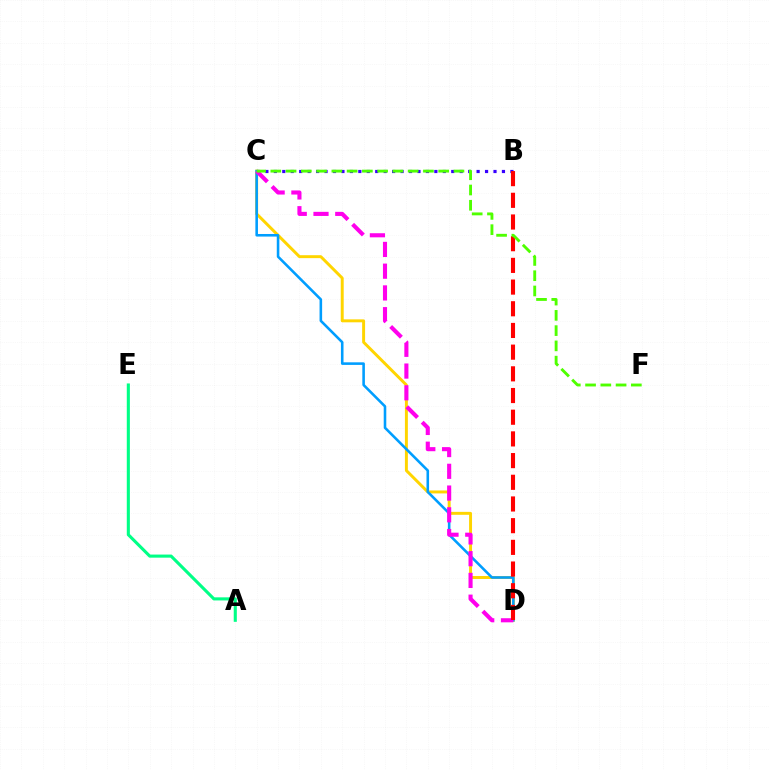{('B', 'C'): [{'color': '#3700ff', 'line_style': 'dotted', 'thickness': 2.3}], ('A', 'E'): [{'color': '#00ff86', 'line_style': 'solid', 'thickness': 2.23}], ('C', 'D'): [{'color': '#ffd500', 'line_style': 'solid', 'thickness': 2.12}, {'color': '#009eff', 'line_style': 'solid', 'thickness': 1.86}, {'color': '#ff00ed', 'line_style': 'dashed', 'thickness': 2.95}], ('B', 'D'): [{'color': '#ff0000', 'line_style': 'dashed', 'thickness': 2.95}], ('C', 'F'): [{'color': '#4fff00', 'line_style': 'dashed', 'thickness': 2.07}]}